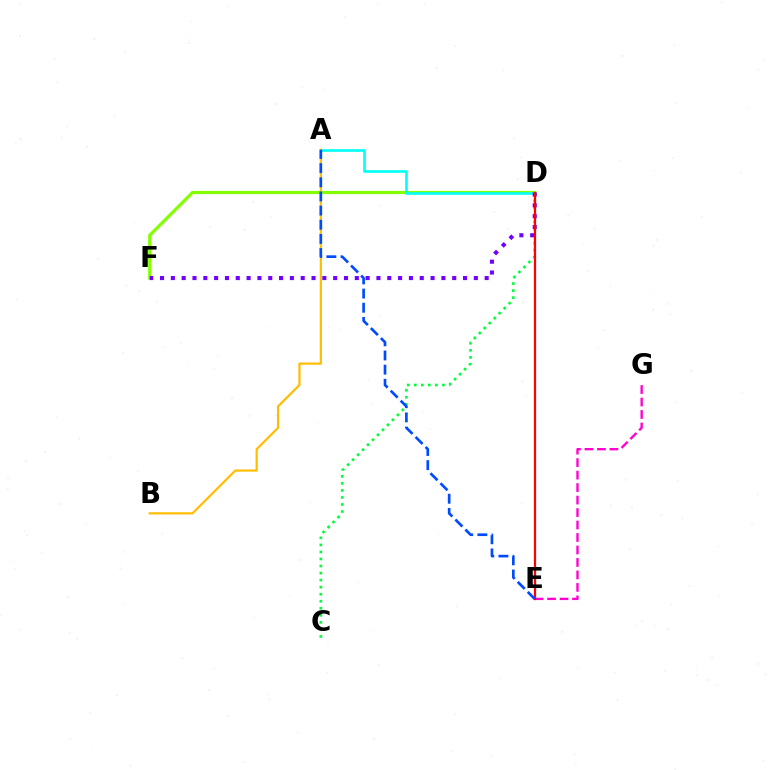{('D', 'F'): [{'color': '#84ff00', 'line_style': 'solid', 'thickness': 2.29}, {'color': '#7200ff', 'line_style': 'dotted', 'thickness': 2.94}], ('E', 'G'): [{'color': '#ff00cf', 'line_style': 'dashed', 'thickness': 1.69}], ('A', 'D'): [{'color': '#00fff6', 'line_style': 'solid', 'thickness': 1.88}], ('C', 'D'): [{'color': '#00ff39', 'line_style': 'dotted', 'thickness': 1.91}], ('D', 'E'): [{'color': '#ff0000', 'line_style': 'solid', 'thickness': 1.61}], ('A', 'B'): [{'color': '#ffbd00', 'line_style': 'solid', 'thickness': 1.59}], ('A', 'E'): [{'color': '#004bff', 'line_style': 'dashed', 'thickness': 1.92}]}